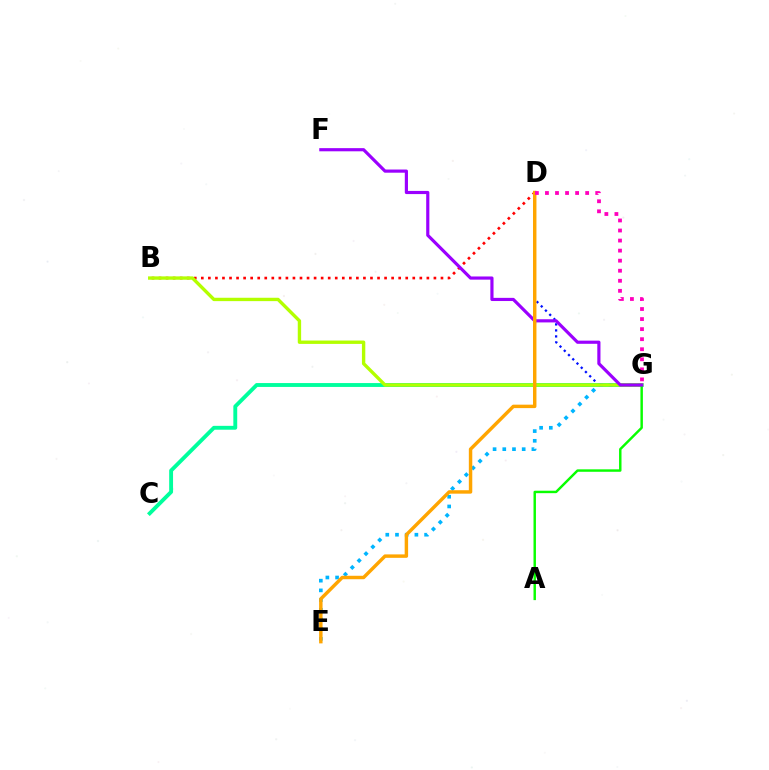{('D', 'G'): [{'color': '#0010ff', 'line_style': 'dotted', 'thickness': 1.63}, {'color': '#ff00bd', 'line_style': 'dotted', 'thickness': 2.73}], ('C', 'G'): [{'color': '#00ff9d', 'line_style': 'solid', 'thickness': 2.79}], ('E', 'G'): [{'color': '#00b5ff', 'line_style': 'dotted', 'thickness': 2.64}], ('B', 'D'): [{'color': '#ff0000', 'line_style': 'dotted', 'thickness': 1.91}], ('B', 'G'): [{'color': '#b3ff00', 'line_style': 'solid', 'thickness': 2.43}], ('A', 'G'): [{'color': '#08ff00', 'line_style': 'solid', 'thickness': 1.76}], ('F', 'G'): [{'color': '#9b00ff', 'line_style': 'solid', 'thickness': 2.28}], ('D', 'E'): [{'color': '#ffa500', 'line_style': 'solid', 'thickness': 2.48}]}